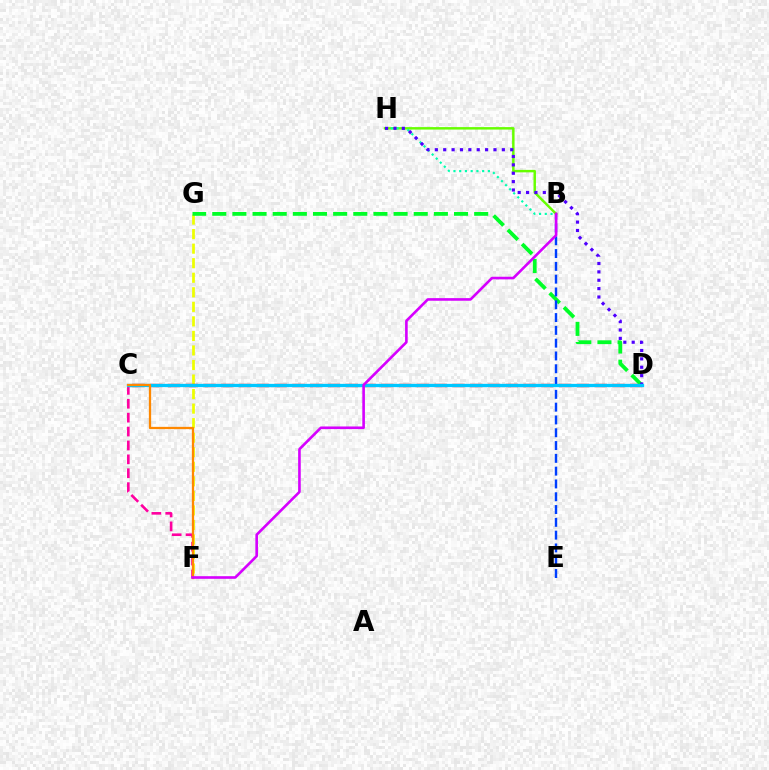{('C', 'F'): [{'color': '#ff00a0', 'line_style': 'dashed', 'thickness': 1.89}, {'color': '#ff8800', 'line_style': 'solid', 'thickness': 1.64}], ('F', 'G'): [{'color': '#eeff00', 'line_style': 'dashed', 'thickness': 1.98}], ('C', 'D'): [{'color': '#ff0000', 'line_style': 'dashed', 'thickness': 2.42}, {'color': '#00c7ff', 'line_style': 'solid', 'thickness': 2.37}], ('B', 'H'): [{'color': '#66ff00', 'line_style': 'solid', 'thickness': 1.77}, {'color': '#00ffaf', 'line_style': 'dotted', 'thickness': 1.56}], ('D', 'G'): [{'color': '#00ff27', 'line_style': 'dashed', 'thickness': 2.74}], ('D', 'H'): [{'color': '#4f00ff', 'line_style': 'dotted', 'thickness': 2.28}], ('B', 'E'): [{'color': '#003fff', 'line_style': 'dashed', 'thickness': 1.74}], ('B', 'F'): [{'color': '#d600ff', 'line_style': 'solid', 'thickness': 1.89}]}